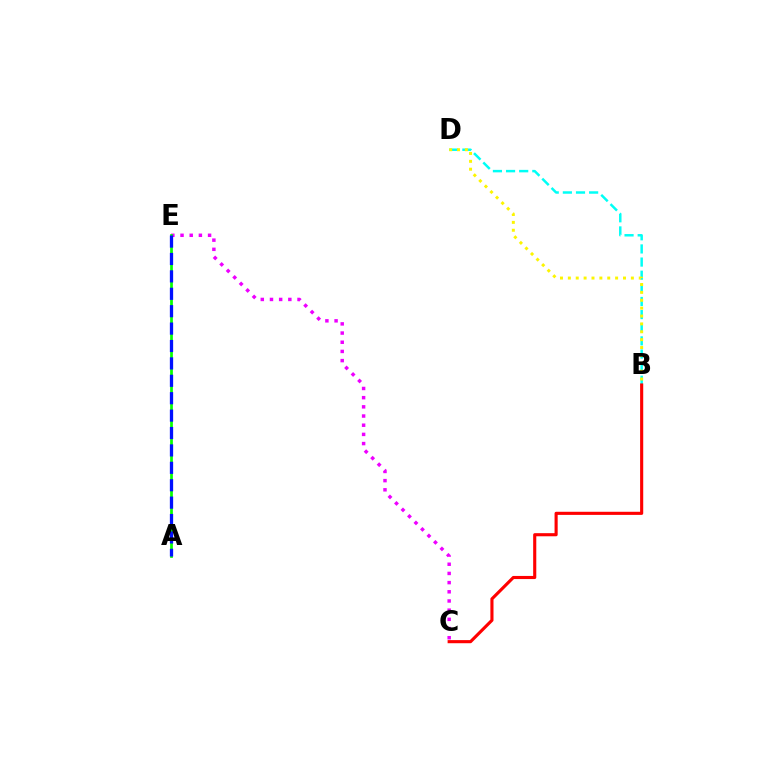{('B', 'D'): [{'color': '#00fff6', 'line_style': 'dashed', 'thickness': 1.78}, {'color': '#fcf500', 'line_style': 'dotted', 'thickness': 2.14}], ('B', 'C'): [{'color': '#ff0000', 'line_style': 'solid', 'thickness': 2.24}], ('C', 'E'): [{'color': '#ee00ff', 'line_style': 'dotted', 'thickness': 2.49}], ('A', 'E'): [{'color': '#08ff00', 'line_style': 'solid', 'thickness': 1.97}, {'color': '#0010ff', 'line_style': 'dashed', 'thickness': 2.36}]}